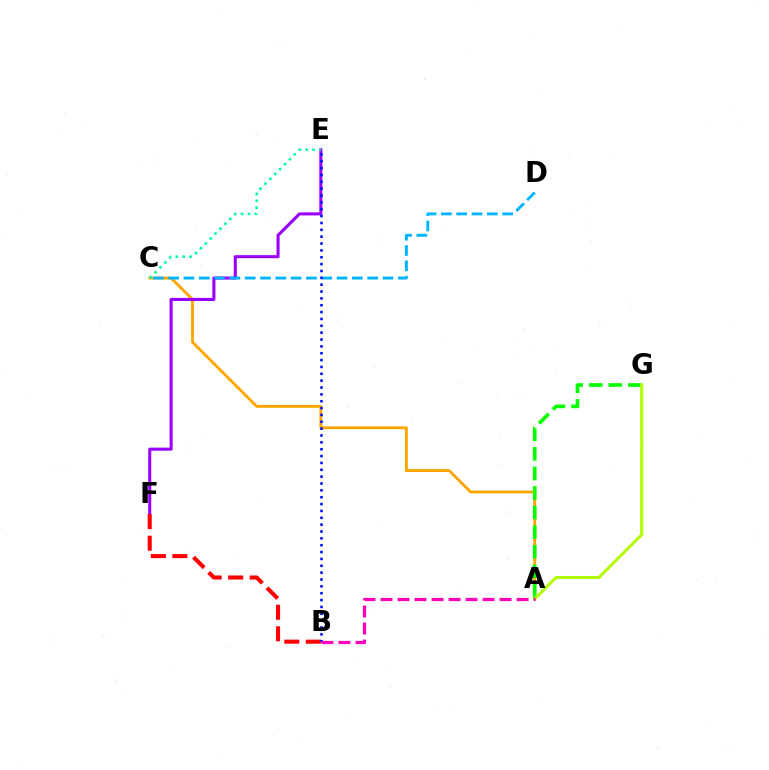{('A', 'C'): [{'color': '#ffa500', 'line_style': 'solid', 'thickness': 2.05}], ('A', 'G'): [{'color': '#08ff00', 'line_style': 'dashed', 'thickness': 2.66}, {'color': '#b3ff00', 'line_style': 'solid', 'thickness': 2.2}], ('E', 'F'): [{'color': '#9b00ff', 'line_style': 'solid', 'thickness': 2.21}], ('B', 'F'): [{'color': '#ff0000', 'line_style': 'dashed', 'thickness': 2.93}], ('C', 'D'): [{'color': '#00b5ff', 'line_style': 'dashed', 'thickness': 2.08}], ('C', 'E'): [{'color': '#00ff9d', 'line_style': 'dotted', 'thickness': 1.88}], ('B', 'E'): [{'color': '#0010ff', 'line_style': 'dotted', 'thickness': 1.86}], ('A', 'B'): [{'color': '#ff00bd', 'line_style': 'dashed', 'thickness': 2.31}]}